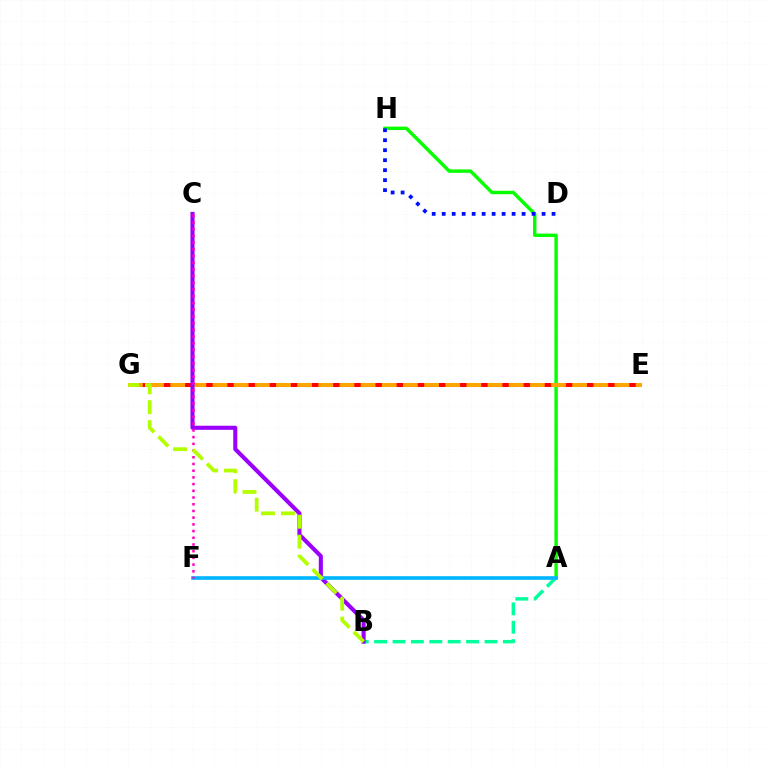{('A', 'B'): [{'color': '#00ff9d', 'line_style': 'dashed', 'thickness': 2.5}], ('E', 'G'): [{'color': '#ff0000', 'line_style': 'dashed', 'thickness': 2.87}, {'color': '#ffa500', 'line_style': 'dashed', 'thickness': 2.87}], ('A', 'H'): [{'color': '#08ff00', 'line_style': 'solid', 'thickness': 2.47}], ('D', 'H'): [{'color': '#0010ff', 'line_style': 'dotted', 'thickness': 2.71}], ('B', 'C'): [{'color': '#9b00ff', 'line_style': 'solid', 'thickness': 2.94}], ('A', 'F'): [{'color': '#00b5ff', 'line_style': 'solid', 'thickness': 2.61}], ('C', 'F'): [{'color': '#ff00bd', 'line_style': 'dotted', 'thickness': 1.82}], ('B', 'G'): [{'color': '#b3ff00', 'line_style': 'dashed', 'thickness': 2.71}]}